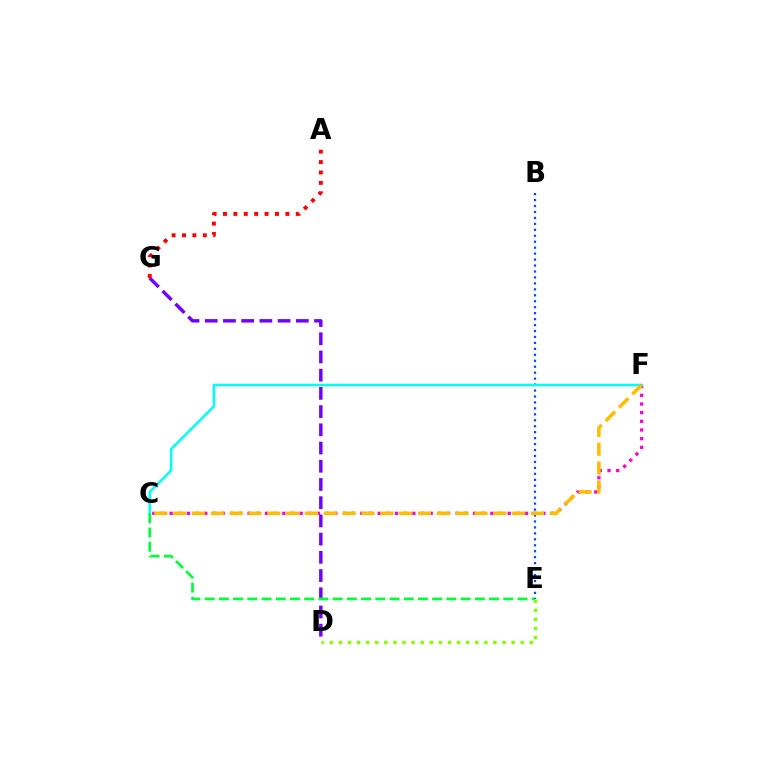{('B', 'E'): [{'color': '#004bff', 'line_style': 'dotted', 'thickness': 1.62}], ('C', 'F'): [{'color': '#ff00cf', 'line_style': 'dotted', 'thickness': 2.36}, {'color': '#00fff6', 'line_style': 'solid', 'thickness': 1.82}, {'color': '#ffbd00', 'line_style': 'dashed', 'thickness': 2.56}], ('D', 'E'): [{'color': '#84ff00', 'line_style': 'dotted', 'thickness': 2.47}], ('D', 'G'): [{'color': '#7200ff', 'line_style': 'dashed', 'thickness': 2.47}], ('A', 'G'): [{'color': '#ff0000', 'line_style': 'dotted', 'thickness': 2.82}], ('C', 'E'): [{'color': '#00ff39', 'line_style': 'dashed', 'thickness': 1.93}]}